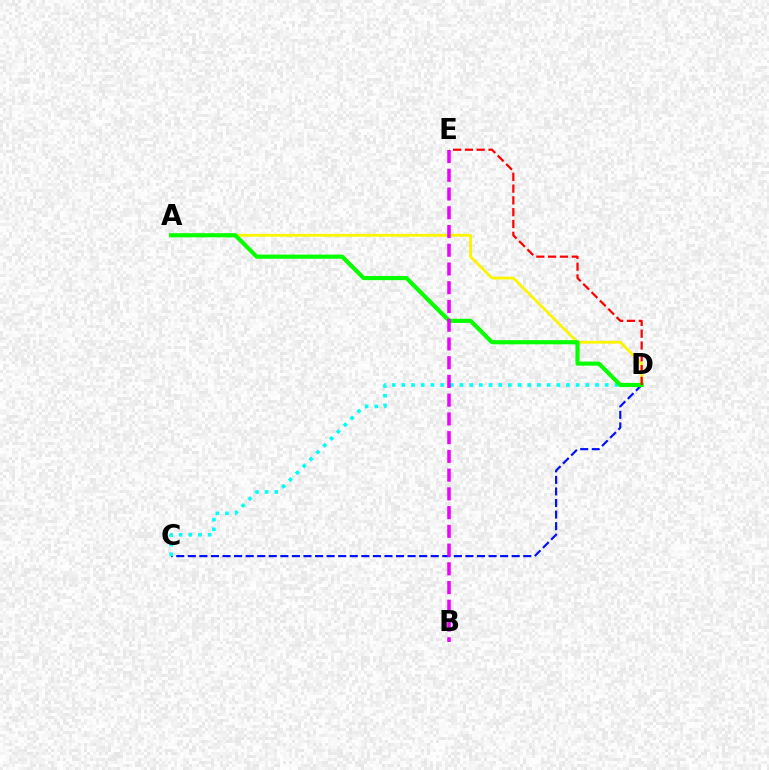{('C', 'D'): [{'color': '#0010ff', 'line_style': 'dashed', 'thickness': 1.57}, {'color': '#00fff6', 'line_style': 'dotted', 'thickness': 2.63}], ('A', 'D'): [{'color': '#fcf500', 'line_style': 'solid', 'thickness': 2.03}, {'color': '#08ff00', 'line_style': 'solid', 'thickness': 3.0}], ('B', 'E'): [{'color': '#ee00ff', 'line_style': 'dashed', 'thickness': 2.55}], ('D', 'E'): [{'color': '#ff0000', 'line_style': 'dashed', 'thickness': 1.6}]}